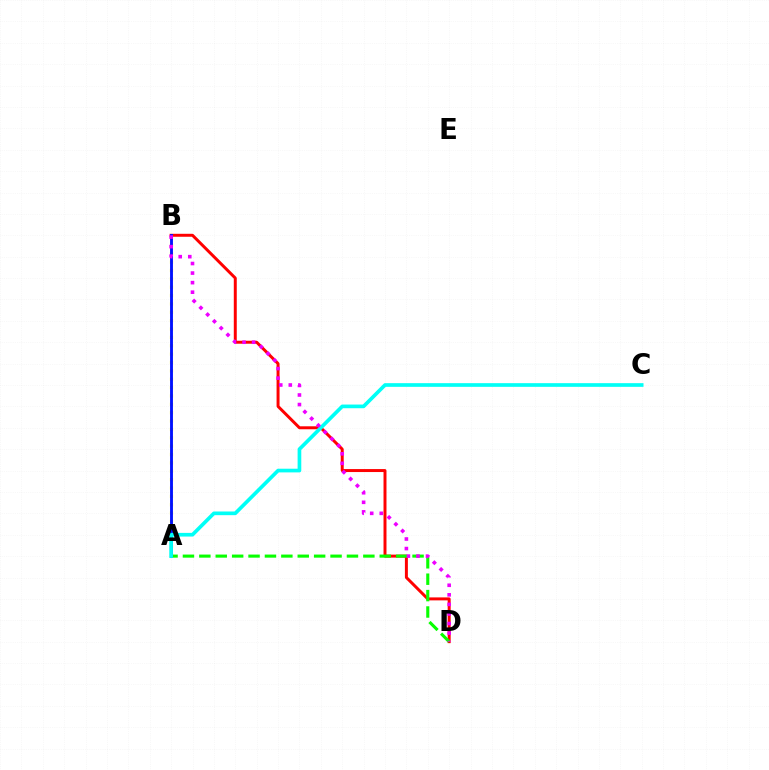{('B', 'D'): [{'color': '#ff0000', 'line_style': 'solid', 'thickness': 2.14}, {'color': '#ee00ff', 'line_style': 'dotted', 'thickness': 2.6}], ('A', 'B'): [{'color': '#fcf500', 'line_style': 'dotted', 'thickness': 2.27}, {'color': '#0010ff', 'line_style': 'solid', 'thickness': 2.06}], ('A', 'D'): [{'color': '#08ff00', 'line_style': 'dashed', 'thickness': 2.23}], ('A', 'C'): [{'color': '#00fff6', 'line_style': 'solid', 'thickness': 2.65}]}